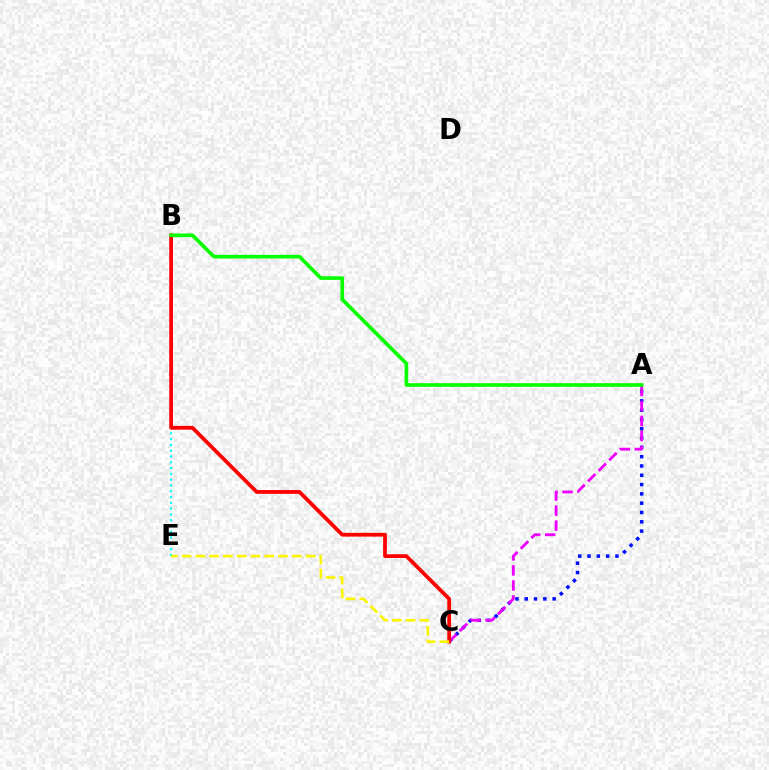{('B', 'E'): [{'color': '#00fff6', 'line_style': 'dotted', 'thickness': 1.57}], ('A', 'C'): [{'color': '#0010ff', 'line_style': 'dotted', 'thickness': 2.53}, {'color': '#ee00ff', 'line_style': 'dashed', 'thickness': 2.04}], ('B', 'C'): [{'color': '#ff0000', 'line_style': 'solid', 'thickness': 2.71}], ('A', 'B'): [{'color': '#08ff00', 'line_style': 'solid', 'thickness': 2.63}], ('C', 'E'): [{'color': '#fcf500', 'line_style': 'dashed', 'thickness': 1.87}]}